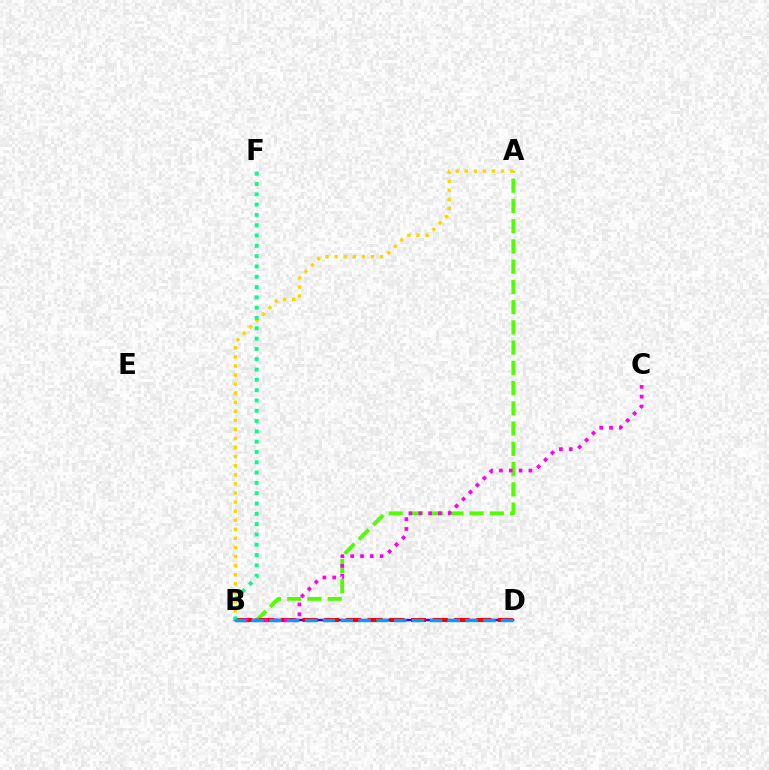{('A', 'B'): [{'color': '#4fff00', 'line_style': 'dashed', 'thickness': 2.75}, {'color': '#ffd500', 'line_style': 'dotted', 'thickness': 2.47}], ('B', 'D'): [{'color': '#3700ff', 'line_style': 'solid', 'thickness': 1.75}, {'color': '#ff0000', 'line_style': 'dashed', 'thickness': 2.95}, {'color': '#009eff', 'line_style': 'dashed', 'thickness': 2.42}], ('B', 'C'): [{'color': '#ff00ed', 'line_style': 'dotted', 'thickness': 2.67}], ('B', 'F'): [{'color': '#00ff86', 'line_style': 'dotted', 'thickness': 2.8}]}